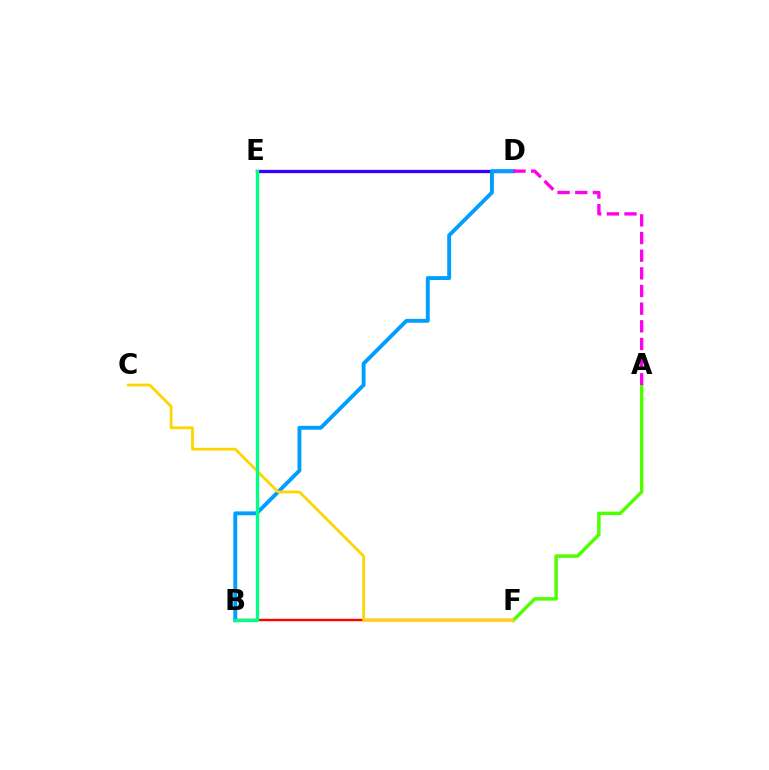{('B', 'F'): [{'color': '#ff0000', 'line_style': 'solid', 'thickness': 1.73}], ('D', 'E'): [{'color': '#3700ff', 'line_style': 'solid', 'thickness': 2.37}], ('A', 'F'): [{'color': '#4fff00', 'line_style': 'solid', 'thickness': 2.47}], ('B', 'D'): [{'color': '#009eff', 'line_style': 'solid', 'thickness': 2.8}], ('A', 'D'): [{'color': '#ff00ed', 'line_style': 'dashed', 'thickness': 2.4}], ('C', 'F'): [{'color': '#ffd500', 'line_style': 'solid', 'thickness': 2.01}], ('B', 'E'): [{'color': '#00ff86', 'line_style': 'solid', 'thickness': 2.41}]}